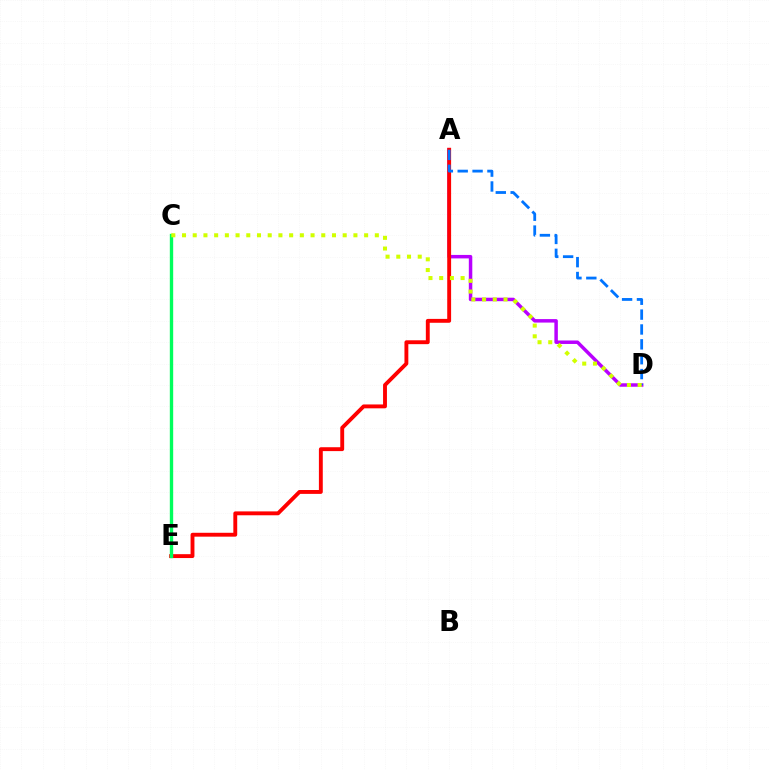{('A', 'D'): [{'color': '#b900ff', 'line_style': 'solid', 'thickness': 2.5}, {'color': '#0074ff', 'line_style': 'dashed', 'thickness': 2.02}], ('A', 'E'): [{'color': '#ff0000', 'line_style': 'solid', 'thickness': 2.79}], ('C', 'E'): [{'color': '#00ff5c', 'line_style': 'solid', 'thickness': 2.42}], ('C', 'D'): [{'color': '#d1ff00', 'line_style': 'dotted', 'thickness': 2.91}]}